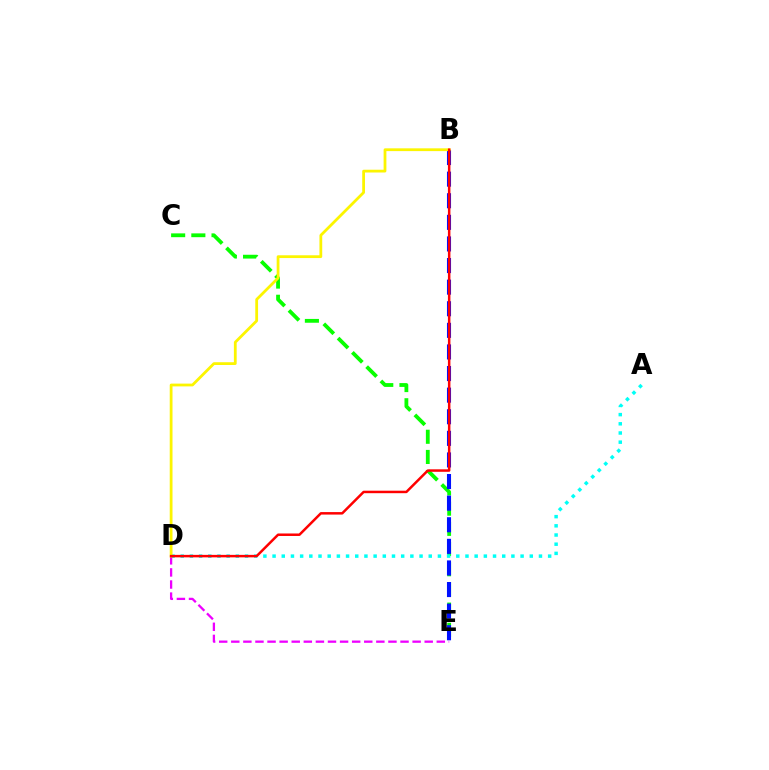{('C', 'E'): [{'color': '#08ff00', 'line_style': 'dashed', 'thickness': 2.74}], ('B', 'E'): [{'color': '#0010ff', 'line_style': 'dashed', 'thickness': 2.93}], ('A', 'D'): [{'color': '#00fff6', 'line_style': 'dotted', 'thickness': 2.5}], ('D', 'E'): [{'color': '#ee00ff', 'line_style': 'dashed', 'thickness': 1.64}], ('B', 'D'): [{'color': '#fcf500', 'line_style': 'solid', 'thickness': 2.0}, {'color': '#ff0000', 'line_style': 'solid', 'thickness': 1.79}]}